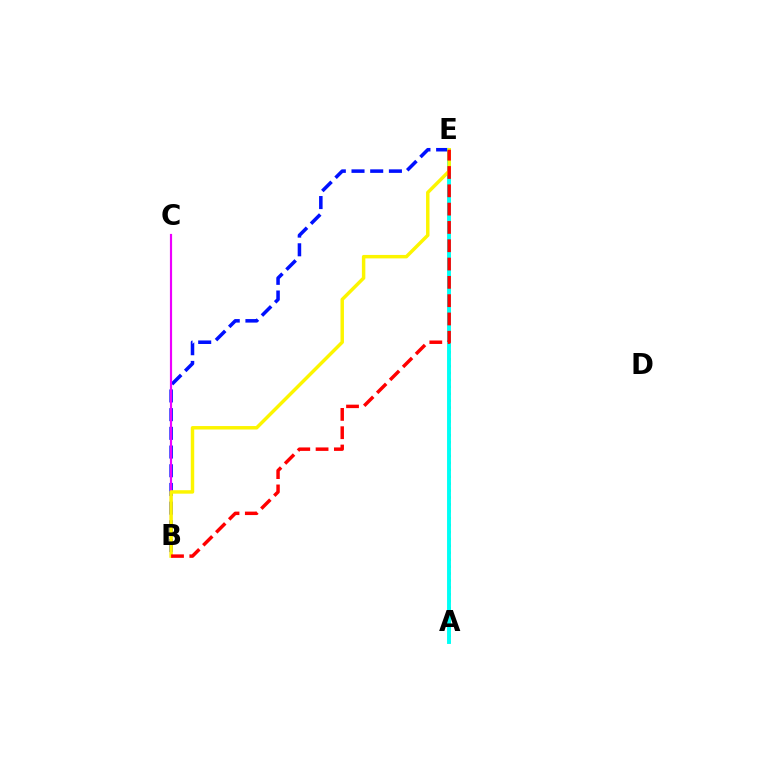{('B', 'E'): [{'color': '#0010ff', 'line_style': 'dashed', 'thickness': 2.54}, {'color': '#fcf500', 'line_style': 'solid', 'thickness': 2.49}, {'color': '#ff0000', 'line_style': 'dashed', 'thickness': 2.49}], ('A', 'E'): [{'color': '#08ff00', 'line_style': 'dotted', 'thickness': 1.88}, {'color': '#00fff6', 'line_style': 'solid', 'thickness': 2.81}], ('B', 'C'): [{'color': '#ee00ff', 'line_style': 'solid', 'thickness': 1.56}]}